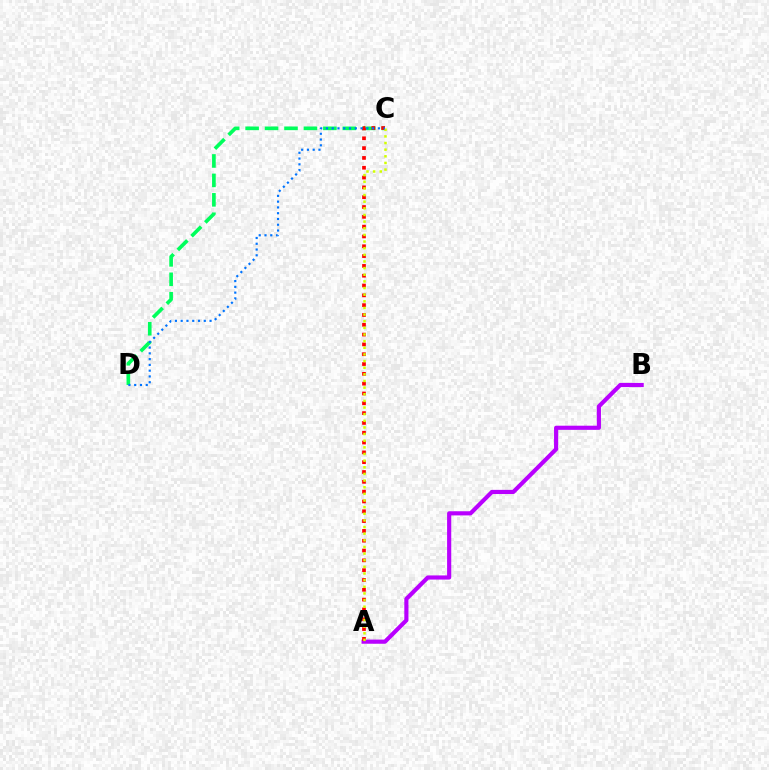{('A', 'B'): [{'color': '#b900ff', 'line_style': 'solid', 'thickness': 2.99}], ('C', 'D'): [{'color': '#00ff5c', 'line_style': 'dashed', 'thickness': 2.64}, {'color': '#0074ff', 'line_style': 'dotted', 'thickness': 1.57}], ('A', 'C'): [{'color': '#ff0000', 'line_style': 'dotted', 'thickness': 2.67}, {'color': '#d1ff00', 'line_style': 'dotted', 'thickness': 1.8}]}